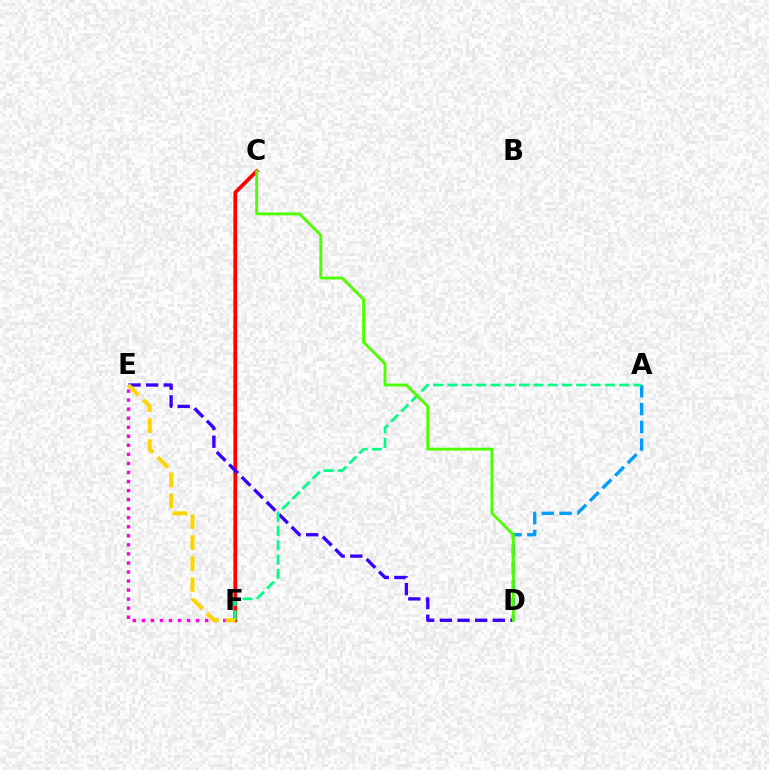{('E', 'F'): [{'color': '#ff00ed', 'line_style': 'dotted', 'thickness': 2.46}, {'color': '#ffd500', 'line_style': 'dashed', 'thickness': 2.86}], ('A', 'D'): [{'color': '#009eff', 'line_style': 'dashed', 'thickness': 2.42}], ('C', 'F'): [{'color': '#ff0000', 'line_style': 'solid', 'thickness': 2.69}], ('D', 'E'): [{'color': '#3700ff', 'line_style': 'dashed', 'thickness': 2.4}], ('A', 'F'): [{'color': '#00ff86', 'line_style': 'dashed', 'thickness': 1.95}], ('C', 'D'): [{'color': '#4fff00', 'line_style': 'solid', 'thickness': 2.09}]}